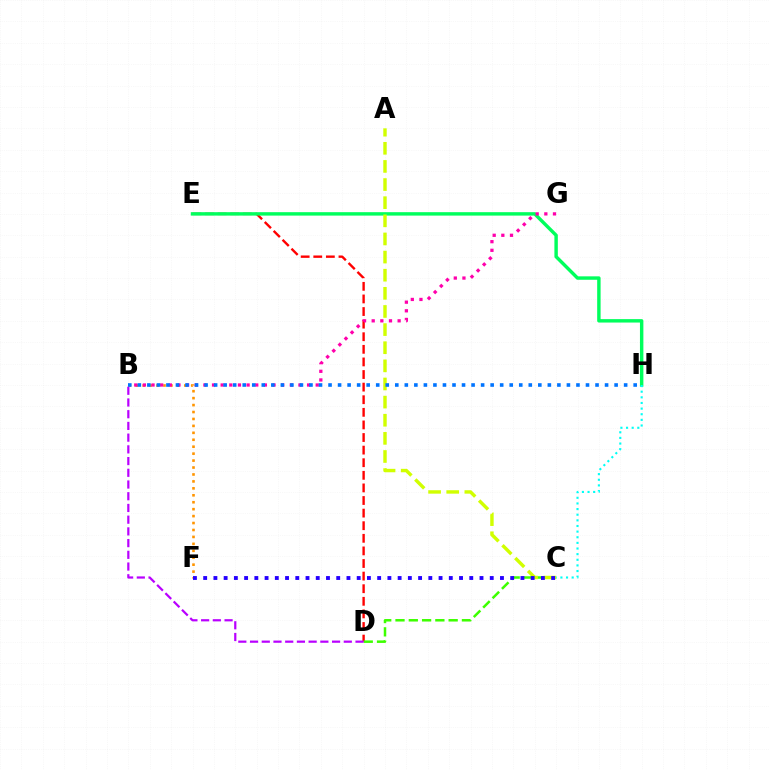{('D', 'E'): [{'color': '#ff0000', 'line_style': 'dashed', 'thickness': 1.71}], ('B', 'F'): [{'color': '#ff9400', 'line_style': 'dotted', 'thickness': 1.89}], ('C', 'D'): [{'color': '#3dff00', 'line_style': 'dashed', 'thickness': 1.81}], ('E', 'H'): [{'color': '#00ff5c', 'line_style': 'solid', 'thickness': 2.47}], ('B', 'G'): [{'color': '#ff00ac', 'line_style': 'dotted', 'thickness': 2.35}], ('C', 'H'): [{'color': '#00fff6', 'line_style': 'dotted', 'thickness': 1.53}], ('B', 'D'): [{'color': '#b900ff', 'line_style': 'dashed', 'thickness': 1.59}], ('A', 'C'): [{'color': '#d1ff00', 'line_style': 'dashed', 'thickness': 2.46}], ('B', 'H'): [{'color': '#0074ff', 'line_style': 'dotted', 'thickness': 2.59}], ('C', 'F'): [{'color': '#2500ff', 'line_style': 'dotted', 'thickness': 2.78}]}